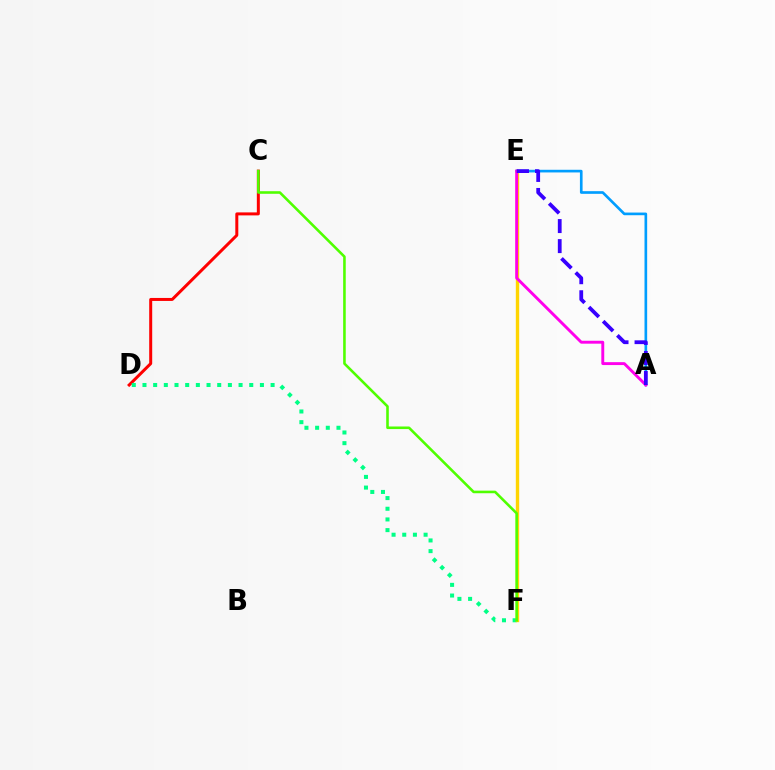{('C', 'D'): [{'color': '#ff0000', 'line_style': 'solid', 'thickness': 2.15}], ('D', 'F'): [{'color': '#00ff86', 'line_style': 'dotted', 'thickness': 2.9}], ('E', 'F'): [{'color': '#ffd500', 'line_style': 'solid', 'thickness': 2.43}], ('C', 'F'): [{'color': '#4fff00', 'line_style': 'solid', 'thickness': 1.86}], ('A', 'E'): [{'color': '#009eff', 'line_style': 'solid', 'thickness': 1.91}, {'color': '#ff00ed', 'line_style': 'solid', 'thickness': 2.09}, {'color': '#3700ff', 'line_style': 'dashed', 'thickness': 2.72}]}